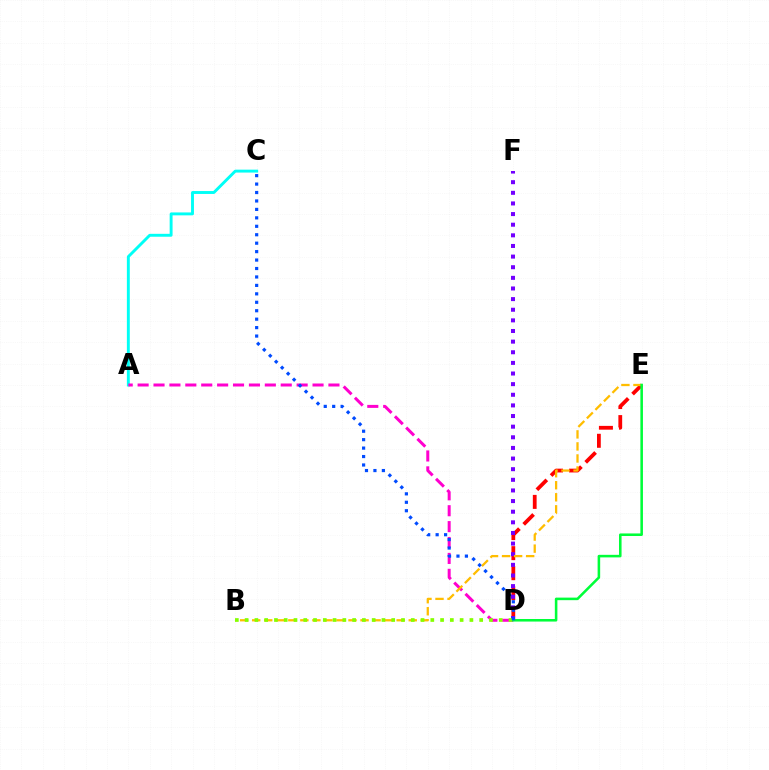{('D', 'E'): [{'color': '#ff0000', 'line_style': 'dashed', 'thickness': 2.72}, {'color': '#00ff39', 'line_style': 'solid', 'thickness': 1.84}], ('A', 'C'): [{'color': '#00fff6', 'line_style': 'solid', 'thickness': 2.1}], ('A', 'D'): [{'color': '#ff00cf', 'line_style': 'dashed', 'thickness': 2.16}], ('D', 'F'): [{'color': '#7200ff', 'line_style': 'dotted', 'thickness': 2.89}], ('B', 'E'): [{'color': '#ffbd00', 'line_style': 'dashed', 'thickness': 1.64}], ('B', 'D'): [{'color': '#84ff00', 'line_style': 'dotted', 'thickness': 2.66}], ('C', 'D'): [{'color': '#004bff', 'line_style': 'dotted', 'thickness': 2.29}]}